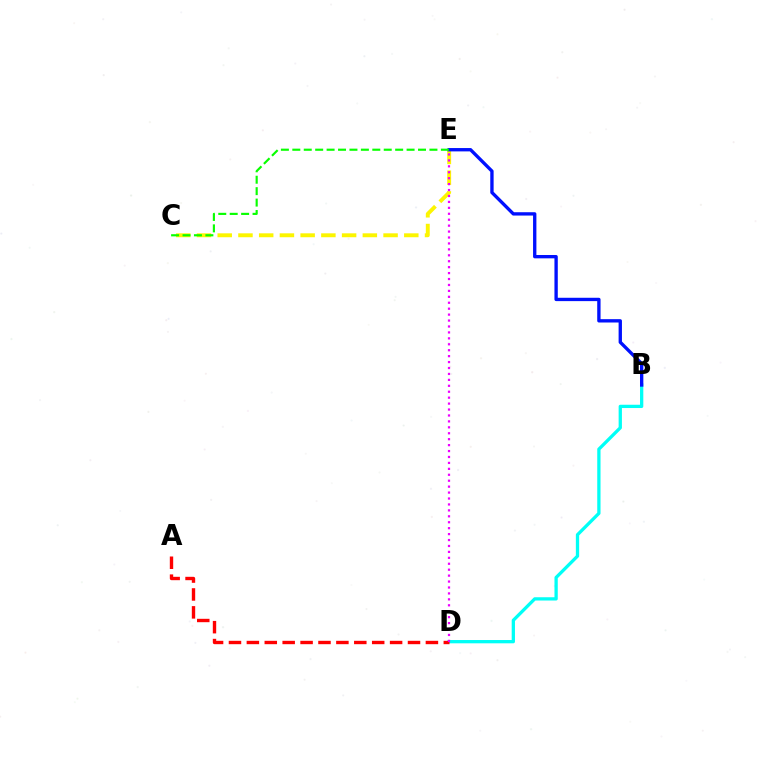{('C', 'E'): [{'color': '#fcf500', 'line_style': 'dashed', 'thickness': 2.82}, {'color': '#08ff00', 'line_style': 'dashed', 'thickness': 1.55}], ('B', 'D'): [{'color': '#00fff6', 'line_style': 'solid', 'thickness': 2.37}], ('A', 'D'): [{'color': '#ff0000', 'line_style': 'dashed', 'thickness': 2.43}], ('D', 'E'): [{'color': '#ee00ff', 'line_style': 'dotted', 'thickness': 1.61}], ('B', 'E'): [{'color': '#0010ff', 'line_style': 'solid', 'thickness': 2.41}]}